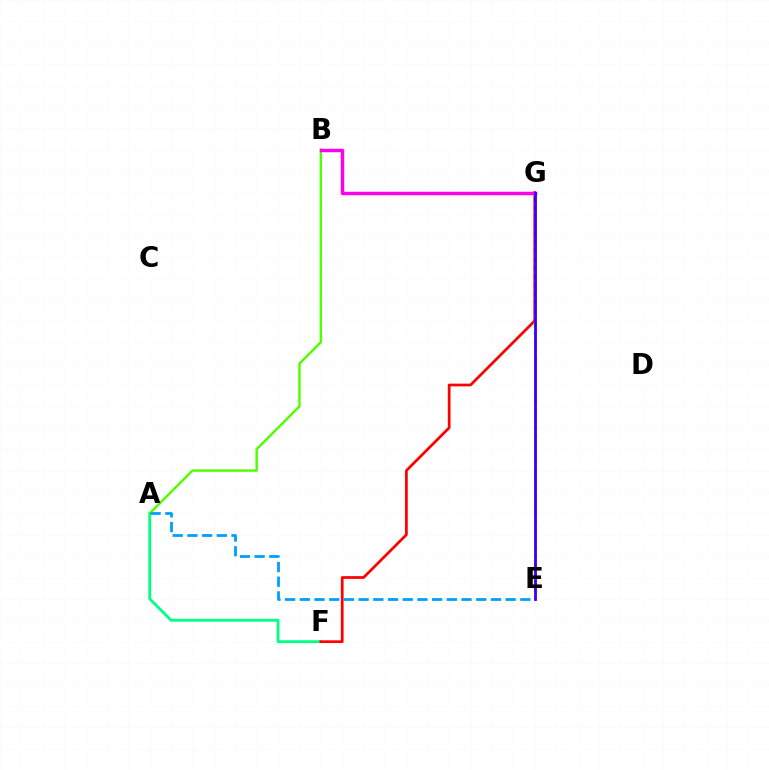{('A', 'F'): [{'color': '#00ff86', 'line_style': 'solid', 'thickness': 2.05}], ('A', 'B'): [{'color': '#4fff00', 'line_style': 'solid', 'thickness': 1.74}], ('F', 'G'): [{'color': '#ff0000', 'line_style': 'solid', 'thickness': 1.97}], ('E', 'G'): [{'color': '#ffd500', 'line_style': 'dotted', 'thickness': 2.34}, {'color': '#3700ff', 'line_style': 'solid', 'thickness': 2.03}], ('B', 'G'): [{'color': '#ff00ed', 'line_style': 'solid', 'thickness': 2.47}], ('A', 'E'): [{'color': '#009eff', 'line_style': 'dashed', 'thickness': 2.0}]}